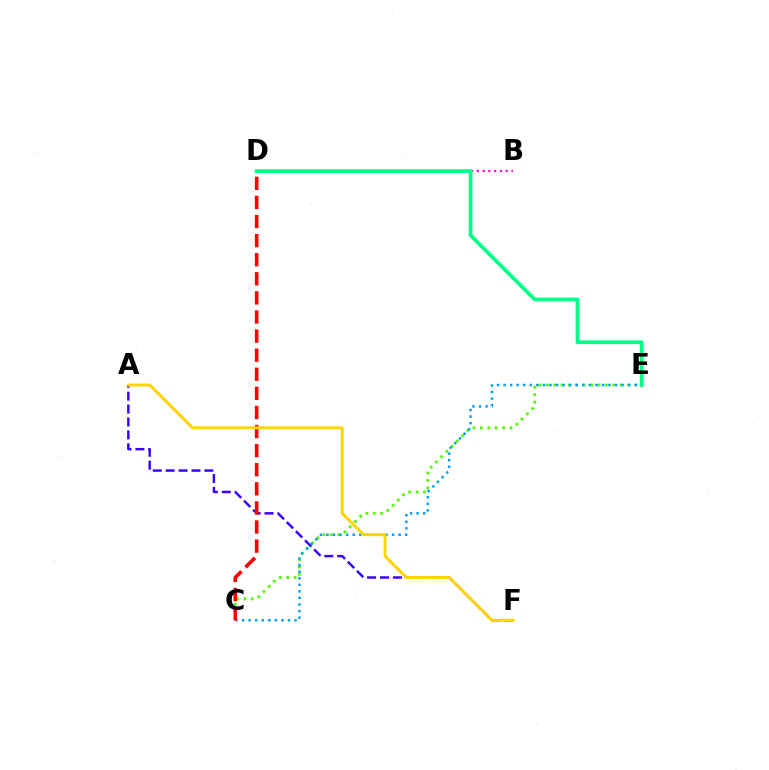{('C', 'E'): [{'color': '#4fff00', 'line_style': 'dotted', 'thickness': 2.01}, {'color': '#009eff', 'line_style': 'dotted', 'thickness': 1.78}], ('A', 'F'): [{'color': '#3700ff', 'line_style': 'dashed', 'thickness': 1.75}, {'color': '#ffd500', 'line_style': 'solid', 'thickness': 2.12}], ('C', 'D'): [{'color': '#ff0000', 'line_style': 'dashed', 'thickness': 2.59}], ('B', 'D'): [{'color': '#ff00ed', 'line_style': 'dotted', 'thickness': 1.57}], ('D', 'E'): [{'color': '#00ff86', 'line_style': 'solid', 'thickness': 2.68}]}